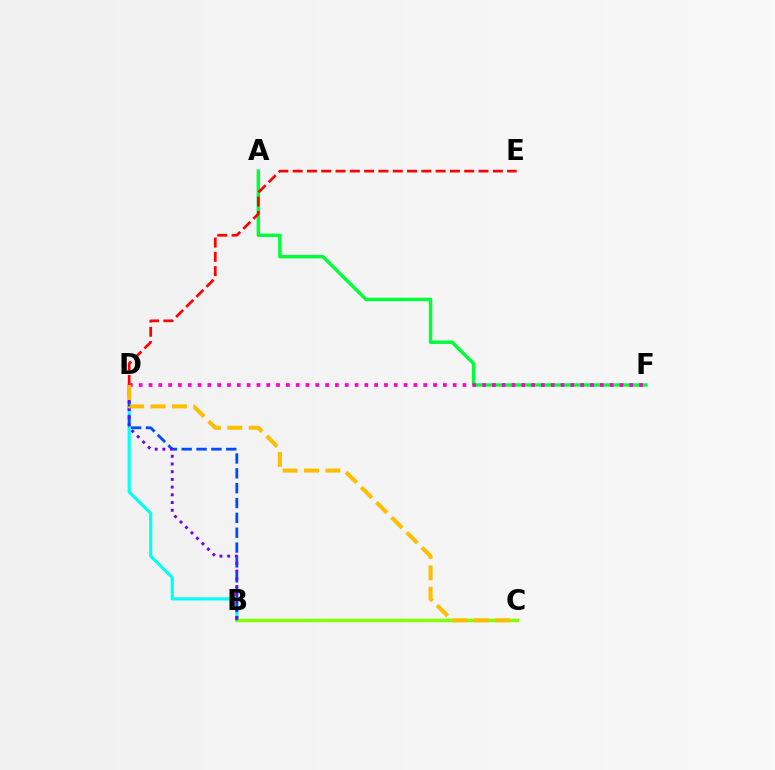{('B', 'D'): [{'color': '#00fff6', 'line_style': 'solid', 'thickness': 2.26}, {'color': '#004bff', 'line_style': 'dashed', 'thickness': 2.02}, {'color': '#7200ff', 'line_style': 'dotted', 'thickness': 2.1}], ('B', 'C'): [{'color': '#84ff00', 'line_style': 'solid', 'thickness': 2.51}], ('A', 'F'): [{'color': '#00ff39', 'line_style': 'solid', 'thickness': 2.48}], ('D', 'E'): [{'color': '#ff0000', 'line_style': 'dashed', 'thickness': 1.94}], ('D', 'F'): [{'color': '#ff00cf', 'line_style': 'dotted', 'thickness': 2.67}], ('C', 'D'): [{'color': '#ffbd00', 'line_style': 'dashed', 'thickness': 2.91}]}